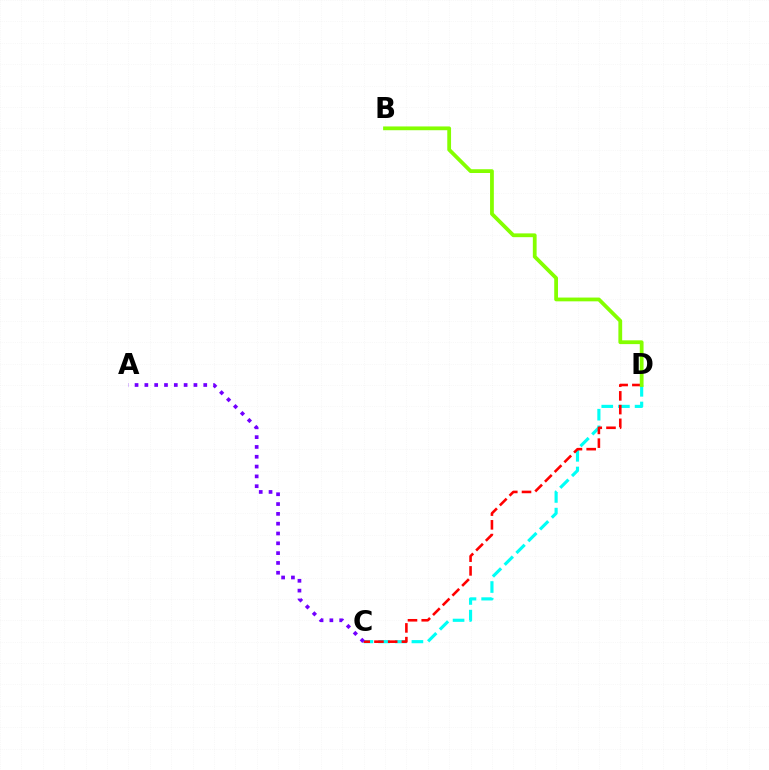{('C', 'D'): [{'color': '#00fff6', 'line_style': 'dashed', 'thickness': 2.26}, {'color': '#ff0000', 'line_style': 'dashed', 'thickness': 1.87}], ('B', 'D'): [{'color': '#84ff00', 'line_style': 'solid', 'thickness': 2.72}], ('A', 'C'): [{'color': '#7200ff', 'line_style': 'dotted', 'thickness': 2.67}]}